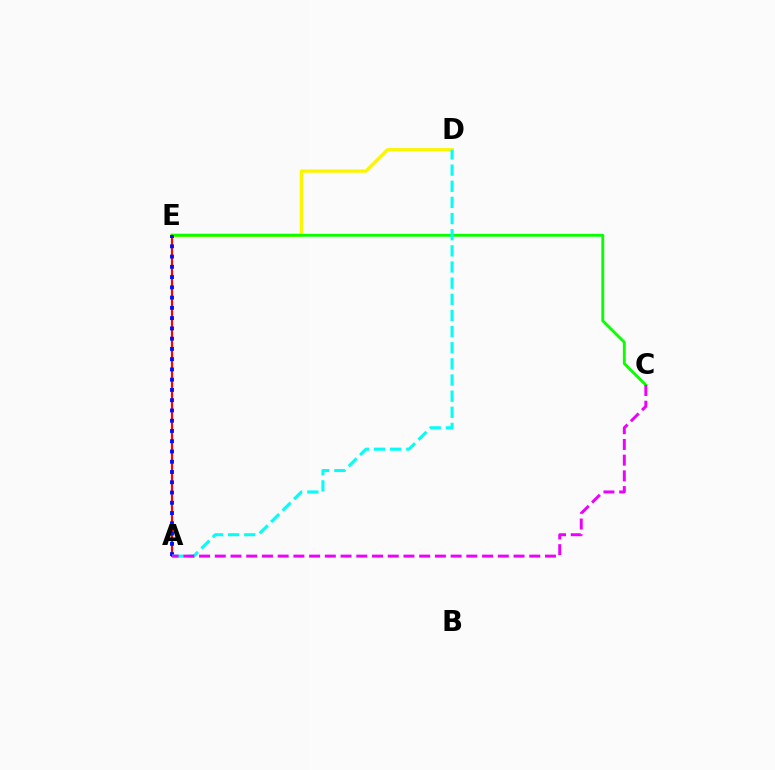{('D', 'E'): [{'color': '#fcf500', 'line_style': 'solid', 'thickness': 2.36}], ('A', 'E'): [{'color': '#ff0000', 'line_style': 'solid', 'thickness': 1.57}, {'color': '#0010ff', 'line_style': 'dotted', 'thickness': 2.79}], ('C', 'E'): [{'color': '#08ff00', 'line_style': 'solid', 'thickness': 2.06}], ('A', 'D'): [{'color': '#00fff6', 'line_style': 'dashed', 'thickness': 2.19}], ('A', 'C'): [{'color': '#ee00ff', 'line_style': 'dashed', 'thickness': 2.14}]}